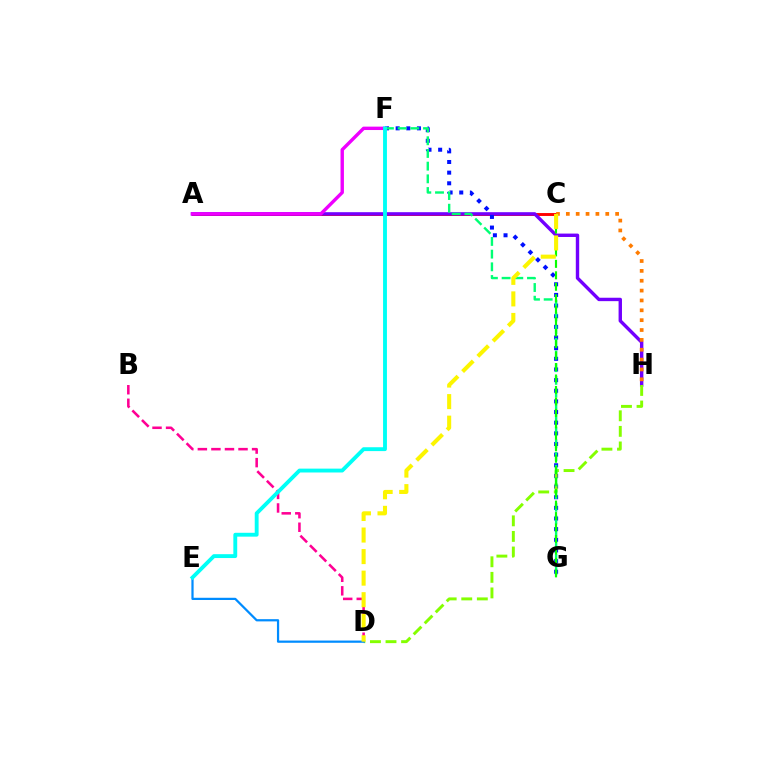{('A', 'C'): [{'color': '#ff0000', 'line_style': 'solid', 'thickness': 2.1}], ('A', 'H'): [{'color': '#7200ff', 'line_style': 'solid', 'thickness': 2.45}], ('F', 'G'): [{'color': '#0010ff', 'line_style': 'dotted', 'thickness': 2.89}, {'color': '#00ff74', 'line_style': 'dashed', 'thickness': 1.72}], ('D', 'H'): [{'color': '#84ff00', 'line_style': 'dashed', 'thickness': 2.12}], ('C', 'H'): [{'color': '#ff7c00', 'line_style': 'dotted', 'thickness': 2.68}], ('A', 'F'): [{'color': '#ee00ff', 'line_style': 'solid', 'thickness': 2.45}], ('C', 'G'): [{'color': '#08ff00', 'line_style': 'dashed', 'thickness': 1.56}], ('B', 'D'): [{'color': '#ff0094', 'line_style': 'dashed', 'thickness': 1.84}], ('D', 'E'): [{'color': '#008cff', 'line_style': 'solid', 'thickness': 1.6}], ('C', 'D'): [{'color': '#fcf500', 'line_style': 'dashed', 'thickness': 2.93}], ('E', 'F'): [{'color': '#00fff6', 'line_style': 'solid', 'thickness': 2.78}]}